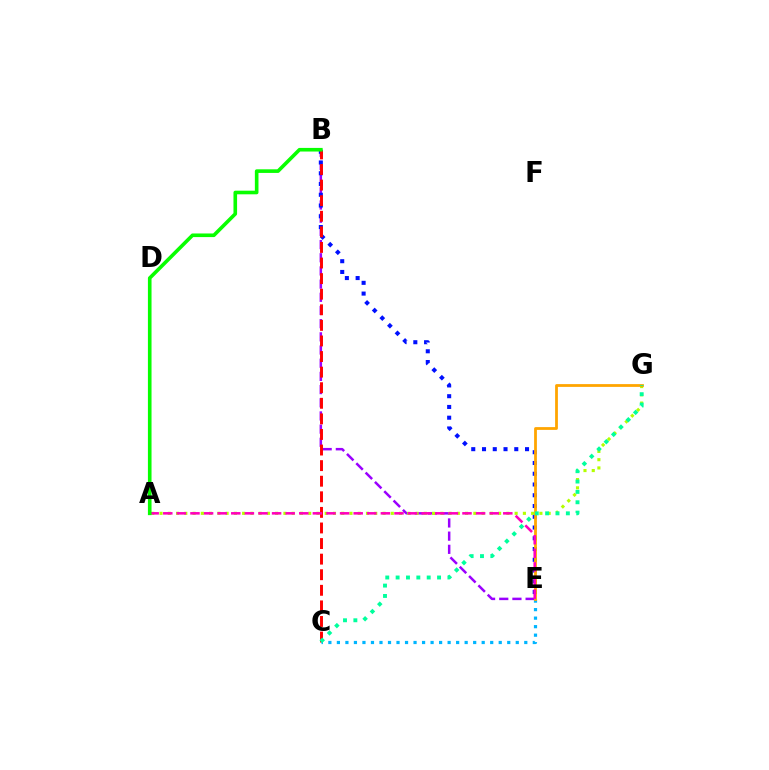{('B', 'E'): [{'color': '#9b00ff', 'line_style': 'dashed', 'thickness': 1.79}, {'color': '#0010ff', 'line_style': 'dotted', 'thickness': 2.92}], ('A', 'G'): [{'color': '#b3ff00', 'line_style': 'dotted', 'thickness': 2.24}], ('B', 'C'): [{'color': '#ff0000', 'line_style': 'dashed', 'thickness': 2.12}], ('C', 'E'): [{'color': '#00b5ff', 'line_style': 'dotted', 'thickness': 2.31}], ('E', 'G'): [{'color': '#ffa500', 'line_style': 'solid', 'thickness': 2.0}], ('A', 'E'): [{'color': '#ff00bd', 'line_style': 'dashed', 'thickness': 1.85}], ('C', 'G'): [{'color': '#00ff9d', 'line_style': 'dotted', 'thickness': 2.81}], ('A', 'B'): [{'color': '#08ff00', 'line_style': 'solid', 'thickness': 2.61}]}